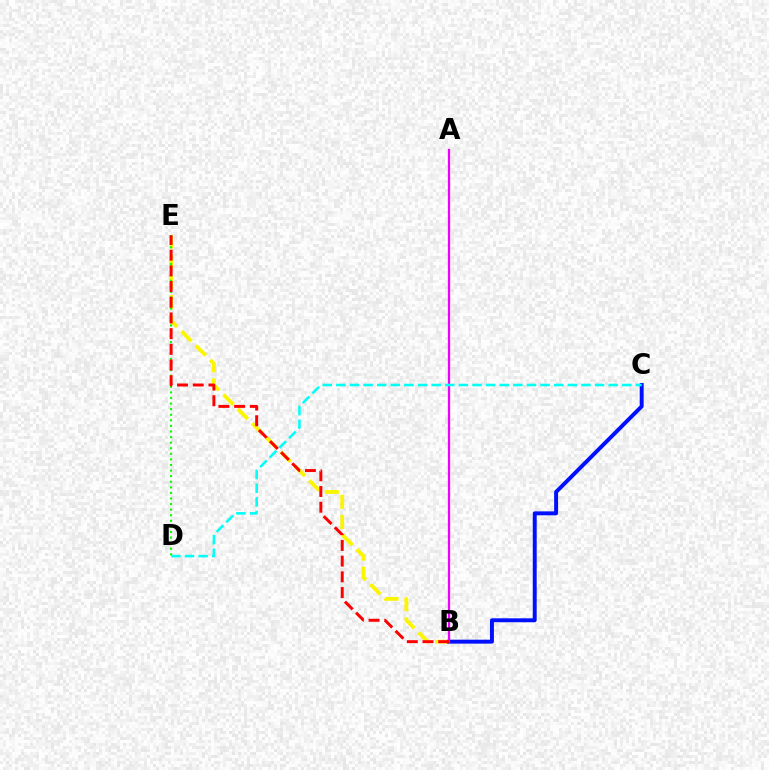{('B', 'E'): [{'color': '#fcf500', 'line_style': 'dashed', 'thickness': 2.75}, {'color': '#ff0000', 'line_style': 'dashed', 'thickness': 2.13}], ('B', 'C'): [{'color': '#0010ff', 'line_style': 'solid', 'thickness': 2.84}], ('A', 'B'): [{'color': '#ee00ff', 'line_style': 'solid', 'thickness': 1.64}], ('D', 'E'): [{'color': '#08ff00', 'line_style': 'dotted', 'thickness': 1.52}], ('C', 'D'): [{'color': '#00fff6', 'line_style': 'dashed', 'thickness': 1.85}]}